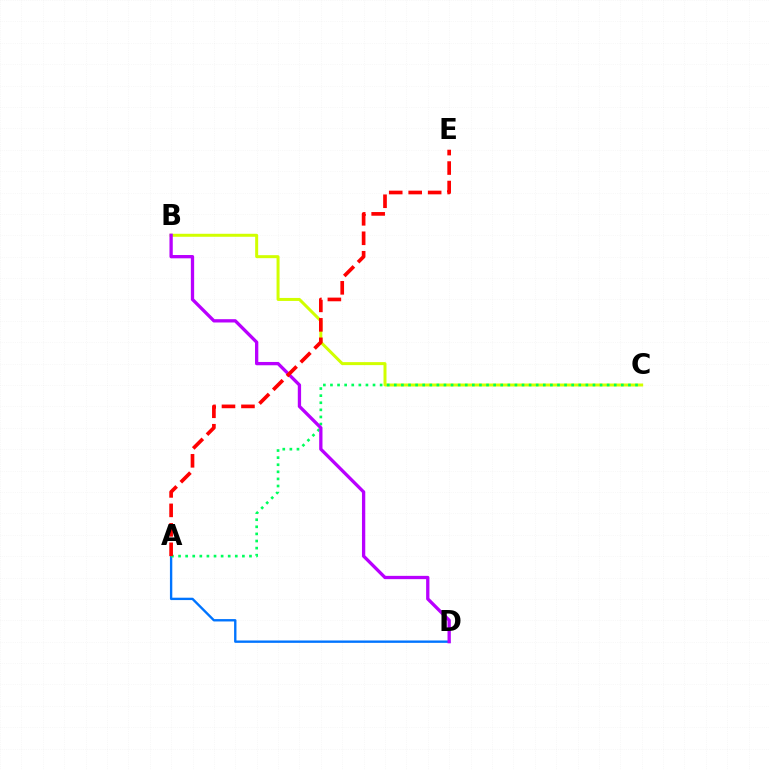{('A', 'D'): [{'color': '#0074ff', 'line_style': 'solid', 'thickness': 1.7}], ('B', 'C'): [{'color': '#d1ff00', 'line_style': 'solid', 'thickness': 2.16}], ('A', 'C'): [{'color': '#00ff5c', 'line_style': 'dotted', 'thickness': 1.93}], ('B', 'D'): [{'color': '#b900ff', 'line_style': 'solid', 'thickness': 2.38}], ('A', 'E'): [{'color': '#ff0000', 'line_style': 'dashed', 'thickness': 2.65}]}